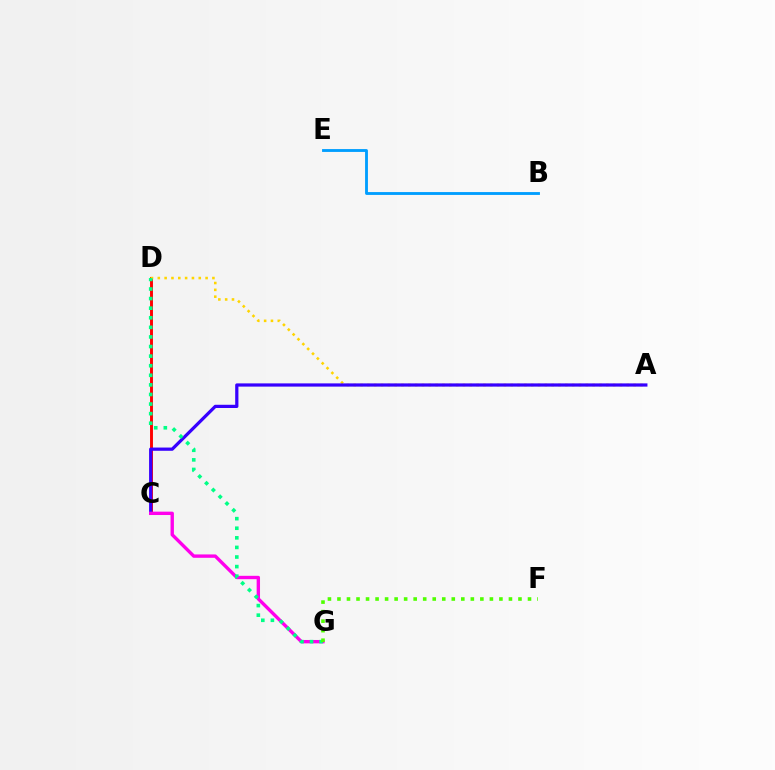{('C', 'D'): [{'color': '#ff0000', 'line_style': 'solid', 'thickness': 2.1}], ('B', 'E'): [{'color': '#009eff', 'line_style': 'solid', 'thickness': 2.05}], ('A', 'D'): [{'color': '#ffd500', 'line_style': 'dotted', 'thickness': 1.85}], ('A', 'C'): [{'color': '#3700ff', 'line_style': 'solid', 'thickness': 2.32}], ('C', 'G'): [{'color': '#ff00ed', 'line_style': 'solid', 'thickness': 2.43}], ('D', 'G'): [{'color': '#00ff86', 'line_style': 'dotted', 'thickness': 2.61}], ('F', 'G'): [{'color': '#4fff00', 'line_style': 'dotted', 'thickness': 2.59}]}